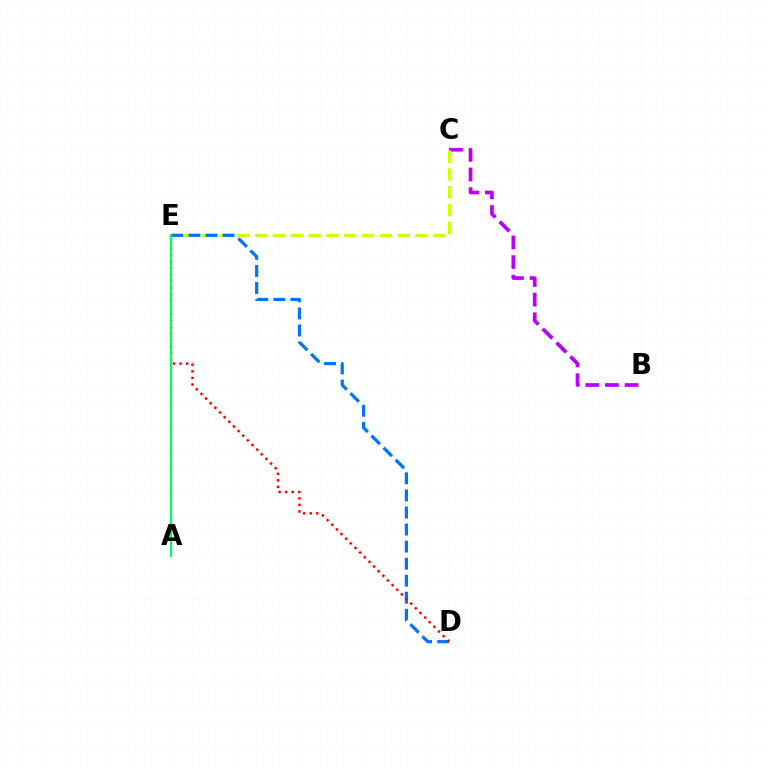{('B', 'C'): [{'color': '#b900ff', 'line_style': 'dashed', 'thickness': 2.67}], ('C', 'E'): [{'color': '#d1ff00', 'line_style': 'dashed', 'thickness': 2.42}], ('D', 'E'): [{'color': '#0074ff', 'line_style': 'dashed', 'thickness': 2.32}, {'color': '#ff0000', 'line_style': 'dotted', 'thickness': 1.78}], ('A', 'E'): [{'color': '#00ff5c', 'line_style': 'solid', 'thickness': 1.64}]}